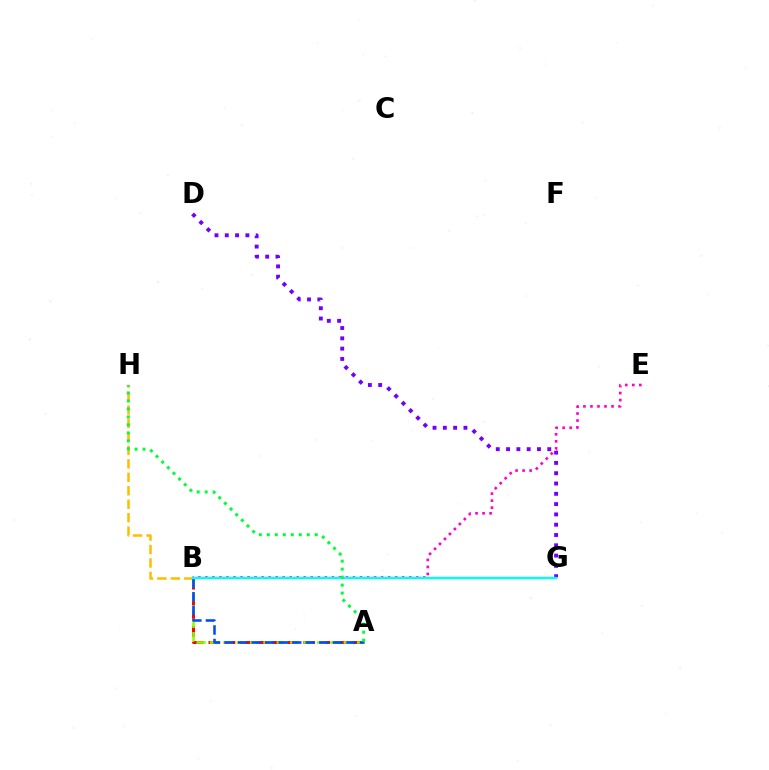{('A', 'B'): [{'color': '#ff0000', 'line_style': 'dashed', 'thickness': 2.15}, {'color': '#84ff00', 'line_style': 'dashed', 'thickness': 1.82}, {'color': '#004bff', 'line_style': 'dashed', 'thickness': 1.84}], ('D', 'G'): [{'color': '#7200ff', 'line_style': 'dotted', 'thickness': 2.8}], ('B', 'E'): [{'color': '#ff00cf', 'line_style': 'dotted', 'thickness': 1.91}], ('B', 'H'): [{'color': '#ffbd00', 'line_style': 'dashed', 'thickness': 1.83}], ('B', 'G'): [{'color': '#00fff6', 'line_style': 'solid', 'thickness': 1.71}], ('A', 'H'): [{'color': '#00ff39', 'line_style': 'dotted', 'thickness': 2.17}]}